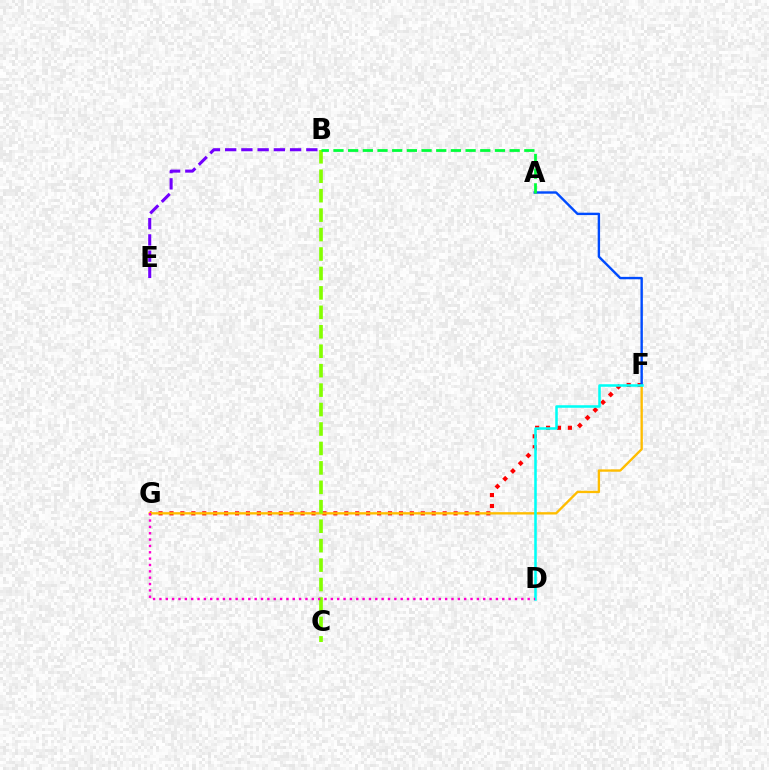{('F', 'G'): [{'color': '#ff0000', 'line_style': 'dotted', 'thickness': 2.97}, {'color': '#ffbd00', 'line_style': 'solid', 'thickness': 1.69}], ('A', 'F'): [{'color': '#004bff', 'line_style': 'solid', 'thickness': 1.73}], ('B', 'C'): [{'color': '#84ff00', 'line_style': 'dashed', 'thickness': 2.64}], ('D', 'F'): [{'color': '#00fff6', 'line_style': 'solid', 'thickness': 1.83}], ('D', 'G'): [{'color': '#ff00cf', 'line_style': 'dotted', 'thickness': 1.73}], ('B', 'E'): [{'color': '#7200ff', 'line_style': 'dashed', 'thickness': 2.21}], ('A', 'B'): [{'color': '#00ff39', 'line_style': 'dashed', 'thickness': 1.99}]}